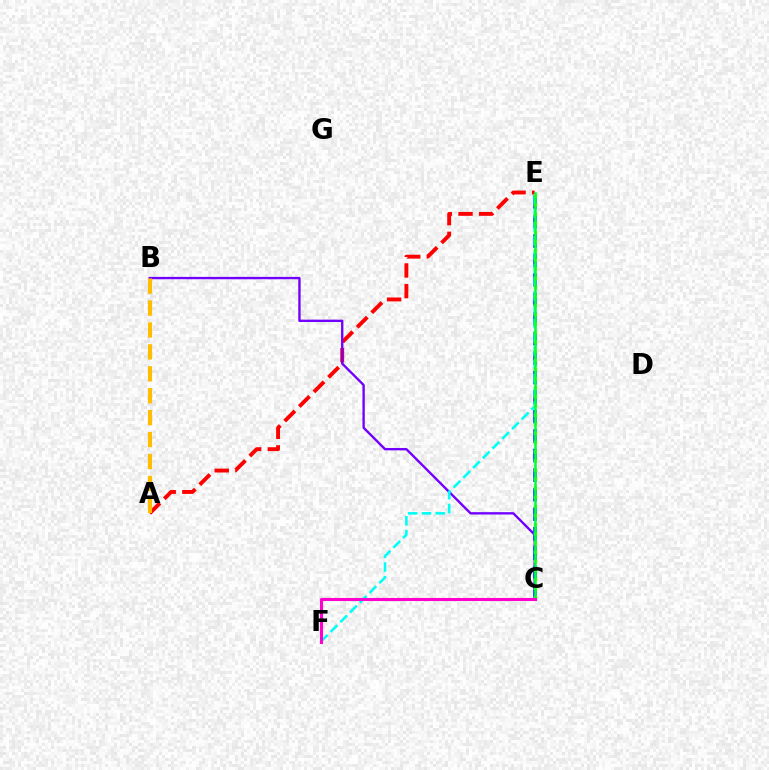{('A', 'E'): [{'color': '#ff0000', 'line_style': 'dashed', 'thickness': 2.8}], ('B', 'C'): [{'color': '#7200ff', 'line_style': 'solid', 'thickness': 1.7}], ('C', 'E'): [{'color': '#004bff', 'line_style': 'dashed', 'thickness': 2.65}, {'color': '#84ff00', 'line_style': 'dotted', 'thickness': 2.48}, {'color': '#00ff39', 'line_style': 'solid', 'thickness': 1.81}], ('E', 'F'): [{'color': '#00fff6', 'line_style': 'dashed', 'thickness': 1.87}], ('C', 'F'): [{'color': '#ff00cf', 'line_style': 'solid', 'thickness': 2.21}], ('A', 'B'): [{'color': '#ffbd00', 'line_style': 'dashed', 'thickness': 2.98}]}